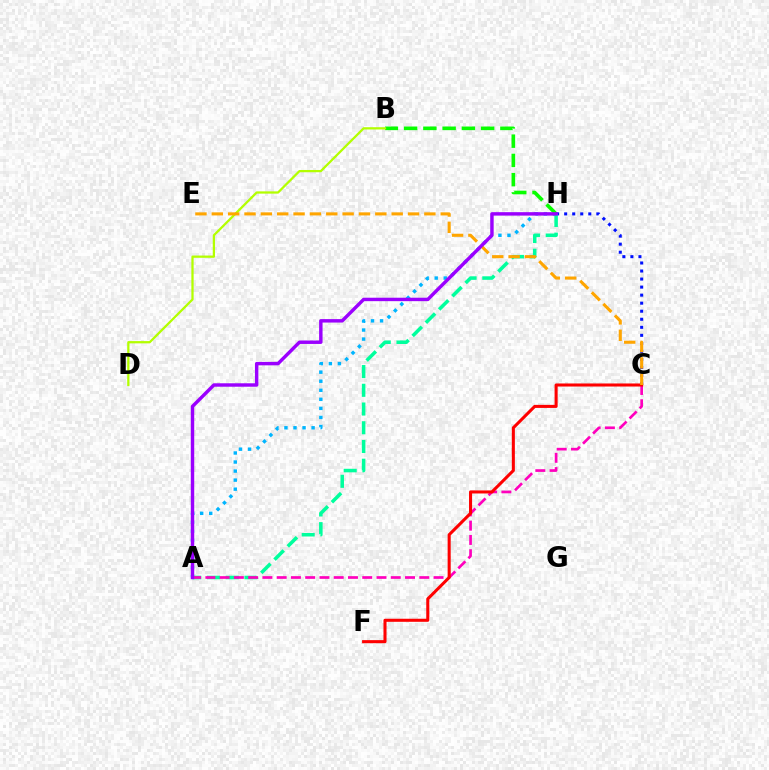{('A', 'H'): [{'color': '#00b5ff', 'line_style': 'dotted', 'thickness': 2.46}, {'color': '#00ff9d', 'line_style': 'dashed', 'thickness': 2.54}, {'color': '#9b00ff', 'line_style': 'solid', 'thickness': 2.47}], ('B', 'H'): [{'color': '#08ff00', 'line_style': 'dashed', 'thickness': 2.62}], ('C', 'H'): [{'color': '#0010ff', 'line_style': 'dotted', 'thickness': 2.18}], ('B', 'D'): [{'color': '#b3ff00', 'line_style': 'solid', 'thickness': 1.63}], ('A', 'C'): [{'color': '#ff00bd', 'line_style': 'dashed', 'thickness': 1.94}], ('C', 'F'): [{'color': '#ff0000', 'line_style': 'solid', 'thickness': 2.2}], ('C', 'E'): [{'color': '#ffa500', 'line_style': 'dashed', 'thickness': 2.22}]}